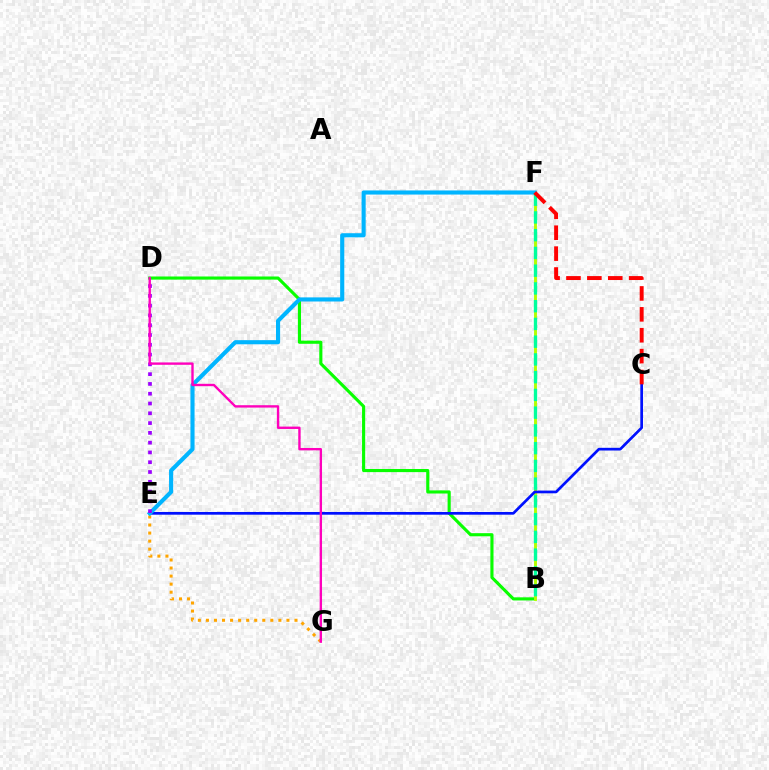{('B', 'D'): [{'color': '#08ff00', 'line_style': 'solid', 'thickness': 2.25}], ('B', 'F'): [{'color': '#b3ff00', 'line_style': 'solid', 'thickness': 2.09}, {'color': '#00ff9d', 'line_style': 'dashed', 'thickness': 2.41}], ('E', 'G'): [{'color': '#ffa500', 'line_style': 'dotted', 'thickness': 2.19}], ('C', 'E'): [{'color': '#0010ff', 'line_style': 'solid', 'thickness': 1.95}], ('E', 'F'): [{'color': '#00b5ff', 'line_style': 'solid', 'thickness': 2.96}], ('D', 'E'): [{'color': '#9b00ff', 'line_style': 'dotted', 'thickness': 2.66}], ('D', 'G'): [{'color': '#ff00bd', 'line_style': 'solid', 'thickness': 1.71}], ('C', 'F'): [{'color': '#ff0000', 'line_style': 'dashed', 'thickness': 2.84}]}